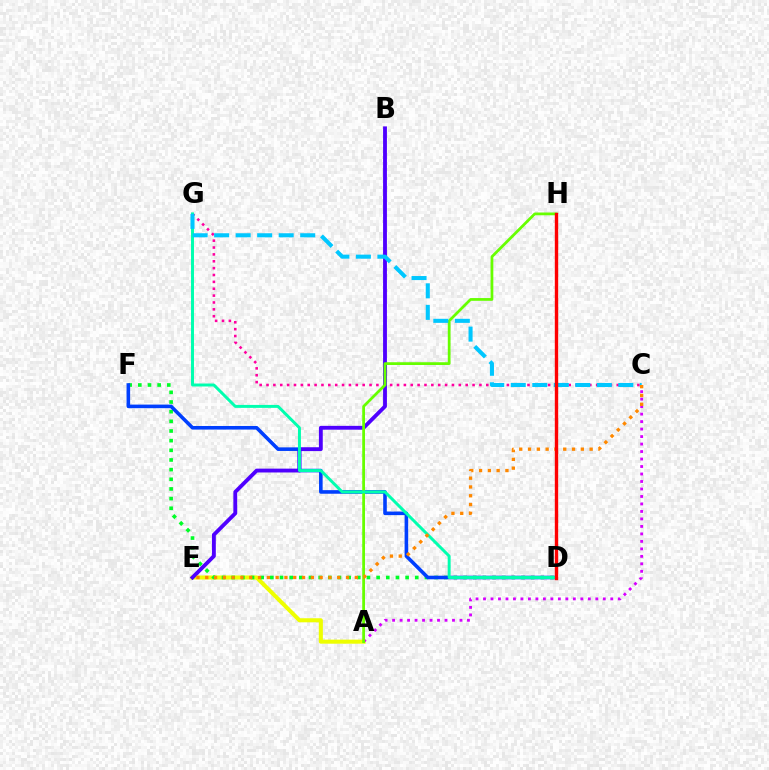{('A', 'E'): [{'color': '#eeff00', 'line_style': 'solid', 'thickness': 2.92}], ('D', 'F'): [{'color': '#00ff27', 'line_style': 'dotted', 'thickness': 2.62}, {'color': '#003fff', 'line_style': 'solid', 'thickness': 2.58}], ('A', 'C'): [{'color': '#d600ff', 'line_style': 'dotted', 'thickness': 2.03}], ('C', 'G'): [{'color': '#ff00a0', 'line_style': 'dotted', 'thickness': 1.87}, {'color': '#00c7ff', 'line_style': 'dashed', 'thickness': 2.92}], ('B', 'E'): [{'color': '#4f00ff', 'line_style': 'solid', 'thickness': 2.77}], ('A', 'H'): [{'color': '#66ff00', 'line_style': 'solid', 'thickness': 1.99}], ('D', 'G'): [{'color': '#00ffaf', 'line_style': 'solid', 'thickness': 2.13}], ('C', 'E'): [{'color': '#ff8800', 'line_style': 'dotted', 'thickness': 2.39}], ('D', 'H'): [{'color': '#ff0000', 'line_style': 'solid', 'thickness': 2.43}]}